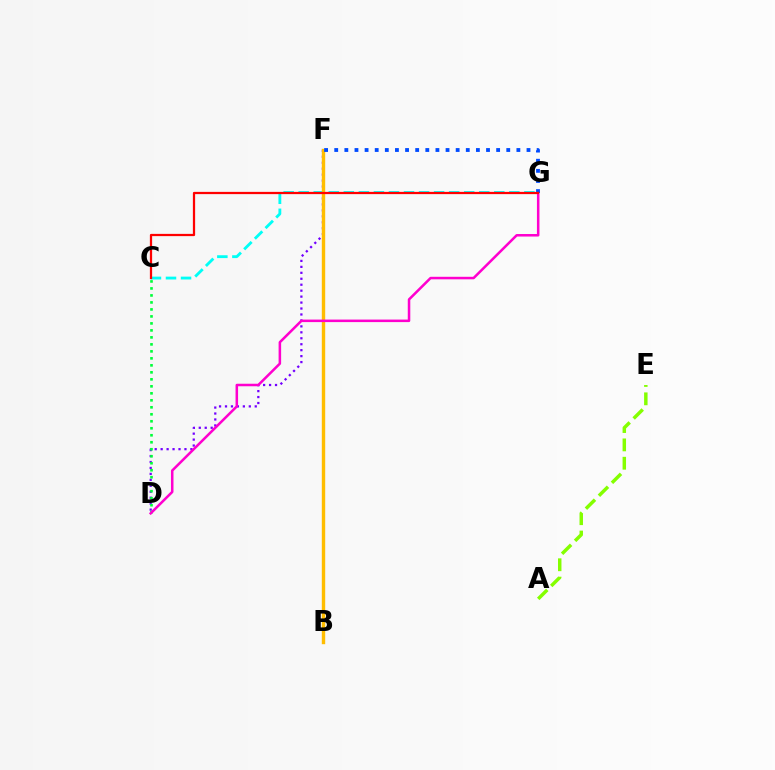{('D', 'F'): [{'color': '#7200ff', 'line_style': 'dotted', 'thickness': 1.62}], ('C', 'G'): [{'color': '#00fff6', 'line_style': 'dashed', 'thickness': 2.04}, {'color': '#ff0000', 'line_style': 'solid', 'thickness': 1.62}], ('C', 'D'): [{'color': '#00ff39', 'line_style': 'dotted', 'thickness': 1.9}], ('B', 'F'): [{'color': '#ffbd00', 'line_style': 'solid', 'thickness': 2.44}], ('D', 'G'): [{'color': '#ff00cf', 'line_style': 'solid', 'thickness': 1.82}], ('F', 'G'): [{'color': '#004bff', 'line_style': 'dotted', 'thickness': 2.75}], ('A', 'E'): [{'color': '#84ff00', 'line_style': 'dashed', 'thickness': 2.49}]}